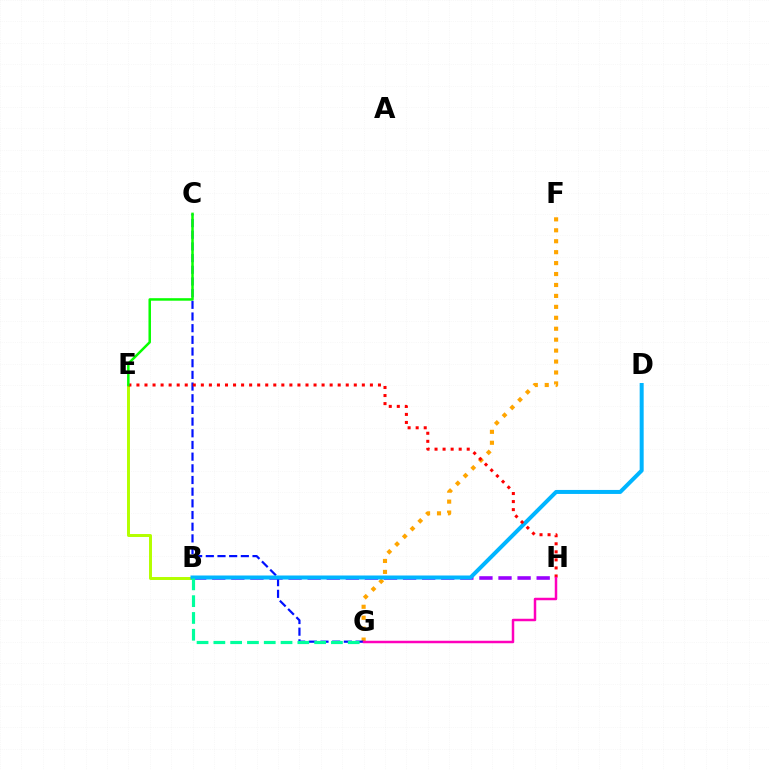{('B', 'H'): [{'color': '#9b00ff', 'line_style': 'dashed', 'thickness': 2.59}], ('F', 'G'): [{'color': '#ffa500', 'line_style': 'dotted', 'thickness': 2.97}], ('B', 'E'): [{'color': '#b3ff00', 'line_style': 'solid', 'thickness': 2.14}], ('C', 'G'): [{'color': '#0010ff', 'line_style': 'dashed', 'thickness': 1.59}], ('B', 'D'): [{'color': '#00b5ff', 'line_style': 'solid', 'thickness': 2.88}], ('E', 'H'): [{'color': '#ff0000', 'line_style': 'dotted', 'thickness': 2.19}], ('G', 'H'): [{'color': '#ff00bd', 'line_style': 'solid', 'thickness': 1.79}], ('C', 'E'): [{'color': '#08ff00', 'line_style': 'solid', 'thickness': 1.8}], ('B', 'G'): [{'color': '#00ff9d', 'line_style': 'dashed', 'thickness': 2.28}]}